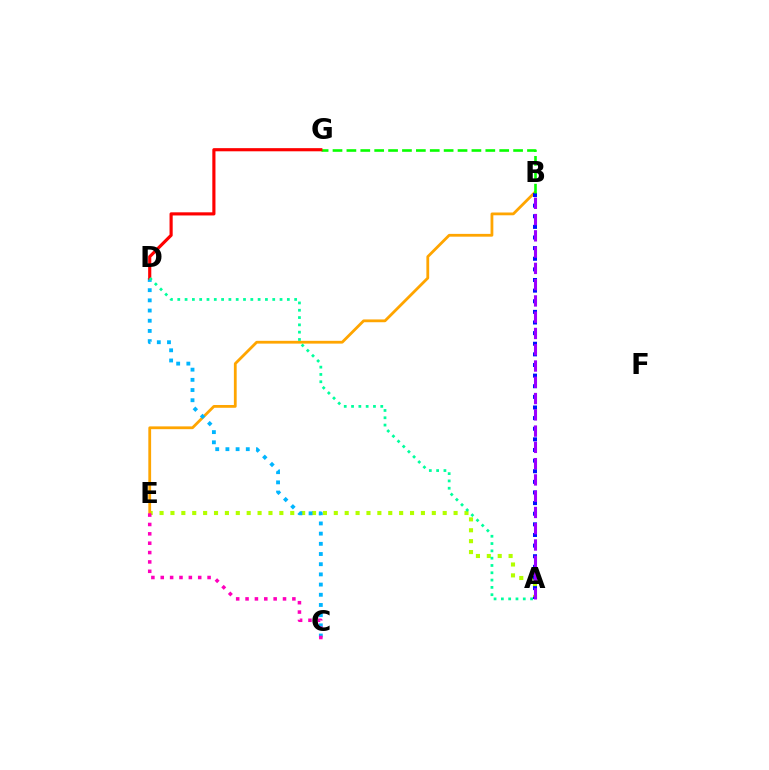{('A', 'E'): [{'color': '#b3ff00', 'line_style': 'dotted', 'thickness': 2.96}], ('B', 'E'): [{'color': '#ffa500', 'line_style': 'solid', 'thickness': 2.01}], ('A', 'B'): [{'color': '#0010ff', 'line_style': 'dotted', 'thickness': 2.89}, {'color': '#9b00ff', 'line_style': 'dashed', 'thickness': 2.21}], ('B', 'G'): [{'color': '#08ff00', 'line_style': 'dashed', 'thickness': 1.89}], ('C', 'D'): [{'color': '#00b5ff', 'line_style': 'dotted', 'thickness': 2.77}], ('D', 'G'): [{'color': '#ff0000', 'line_style': 'solid', 'thickness': 2.27}], ('C', 'E'): [{'color': '#ff00bd', 'line_style': 'dotted', 'thickness': 2.54}], ('A', 'D'): [{'color': '#00ff9d', 'line_style': 'dotted', 'thickness': 1.98}]}